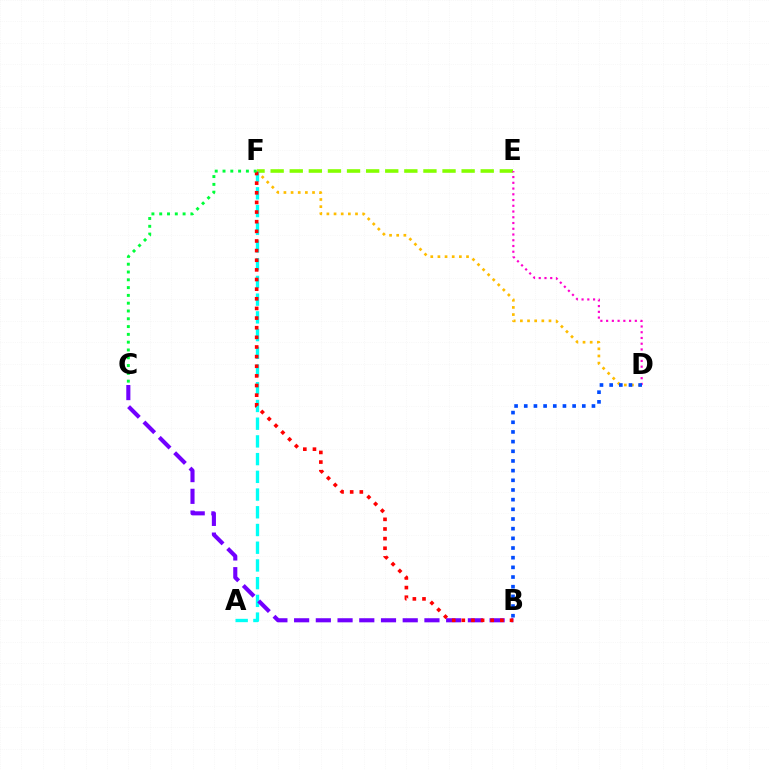{('E', 'F'): [{'color': '#84ff00', 'line_style': 'dashed', 'thickness': 2.59}], ('D', 'F'): [{'color': '#ffbd00', 'line_style': 'dotted', 'thickness': 1.94}], ('A', 'F'): [{'color': '#00fff6', 'line_style': 'dashed', 'thickness': 2.41}], ('B', 'C'): [{'color': '#7200ff', 'line_style': 'dashed', 'thickness': 2.95}], ('D', 'E'): [{'color': '#ff00cf', 'line_style': 'dotted', 'thickness': 1.56}], ('B', 'F'): [{'color': '#ff0000', 'line_style': 'dotted', 'thickness': 2.62}], ('B', 'D'): [{'color': '#004bff', 'line_style': 'dotted', 'thickness': 2.63}], ('C', 'F'): [{'color': '#00ff39', 'line_style': 'dotted', 'thickness': 2.12}]}